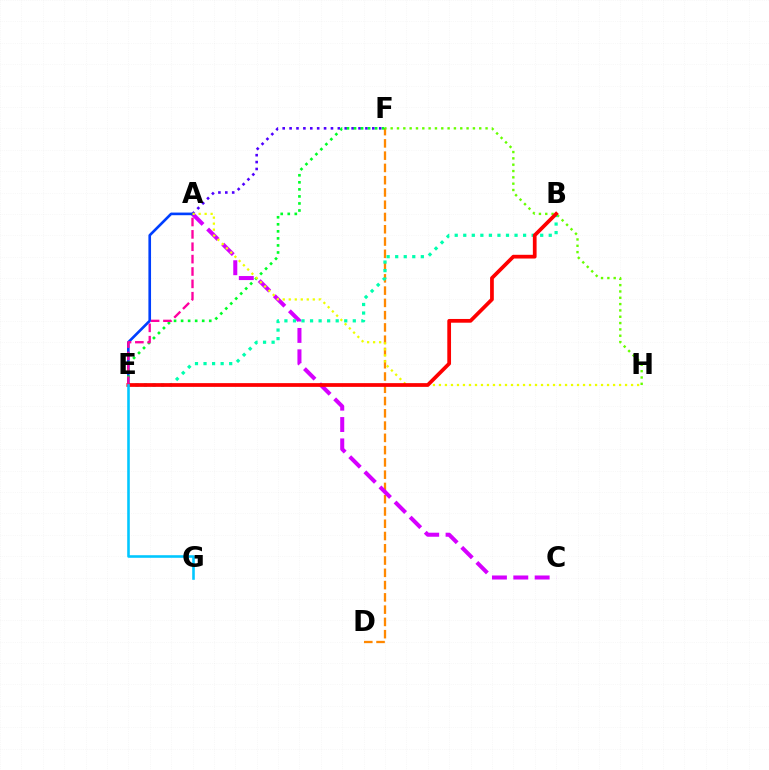{('D', 'F'): [{'color': '#ff8800', 'line_style': 'dashed', 'thickness': 1.67}], ('A', 'C'): [{'color': '#d600ff', 'line_style': 'dashed', 'thickness': 2.9}], ('F', 'H'): [{'color': '#66ff00', 'line_style': 'dotted', 'thickness': 1.72}], ('A', 'F'): [{'color': '#4f00ff', 'line_style': 'dotted', 'thickness': 1.87}], ('A', 'E'): [{'color': '#003fff', 'line_style': 'solid', 'thickness': 1.9}, {'color': '#ff00a0', 'line_style': 'dashed', 'thickness': 1.68}], ('B', 'E'): [{'color': '#00ffaf', 'line_style': 'dotted', 'thickness': 2.32}, {'color': '#ff0000', 'line_style': 'solid', 'thickness': 2.69}], ('E', 'F'): [{'color': '#00ff27', 'line_style': 'dotted', 'thickness': 1.91}], ('A', 'H'): [{'color': '#eeff00', 'line_style': 'dotted', 'thickness': 1.63}], ('E', 'G'): [{'color': '#00c7ff', 'line_style': 'solid', 'thickness': 1.86}]}